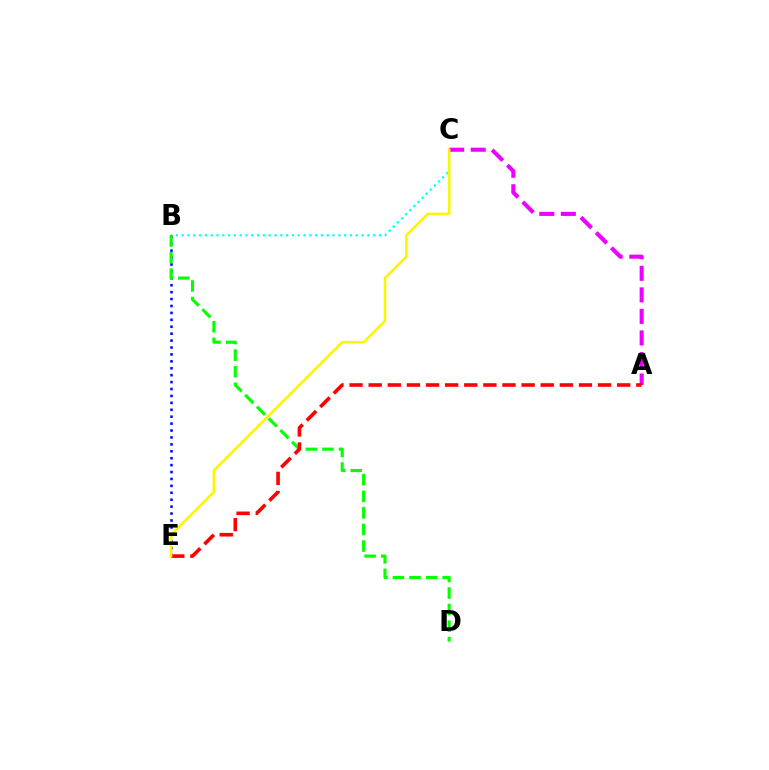{('B', 'C'): [{'color': '#00fff6', 'line_style': 'dotted', 'thickness': 1.58}], ('A', 'C'): [{'color': '#ee00ff', 'line_style': 'dashed', 'thickness': 2.93}], ('B', 'E'): [{'color': '#0010ff', 'line_style': 'dotted', 'thickness': 1.88}], ('B', 'D'): [{'color': '#08ff00', 'line_style': 'dashed', 'thickness': 2.25}], ('A', 'E'): [{'color': '#ff0000', 'line_style': 'dashed', 'thickness': 2.6}], ('C', 'E'): [{'color': '#fcf500', 'line_style': 'solid', 'thickness': 1.85}]}